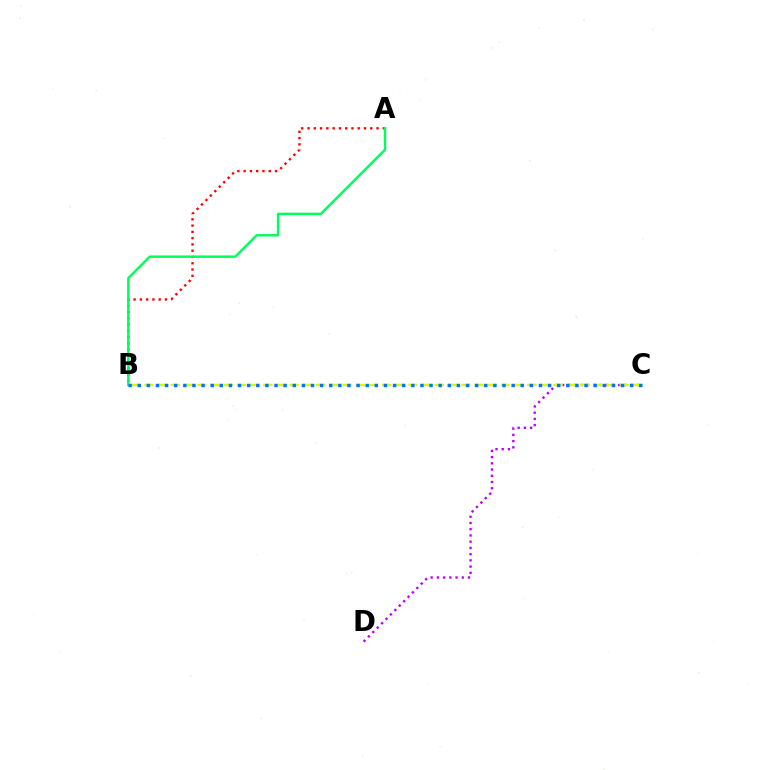{('C', 'D'): [{'color': '#b900ff', 'line_style': 'dotted', 'thickness': 1.69}], ('A', 'B'): [{'color': '#ff0000', 'line_style': 'dotted', 'thickness': 1.7}, {'color': '#00ff5c', 'line_style': 'solid', 'thickness': 1.76}], ('B', 'C'): [{'color': '#d1ff00', 'line_style': 'dashed', 'thickness': 1.79}, {'color': '#0074ff', 'line_style': 'dotted', 'thickness': 2.48}]}